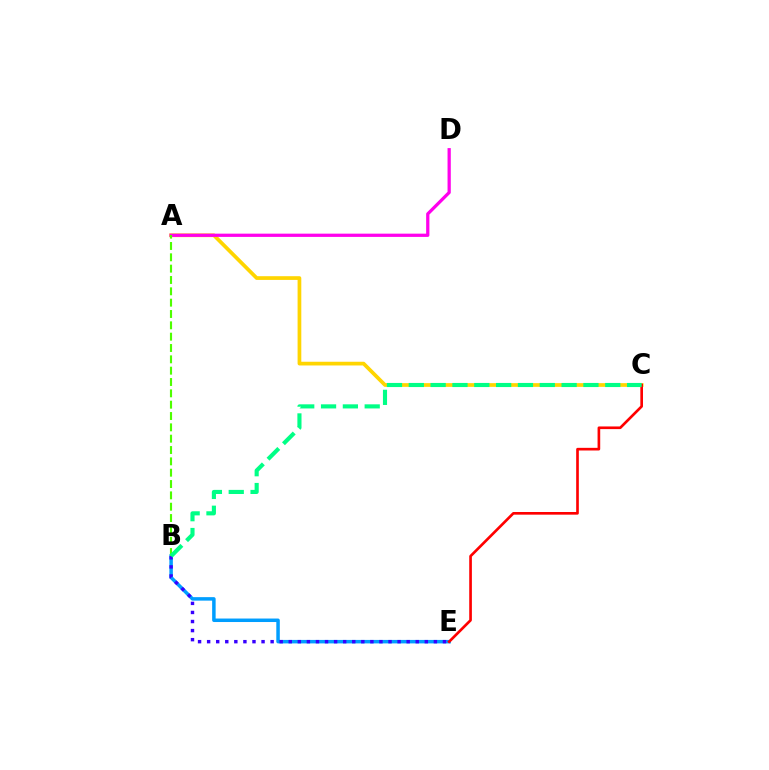{('A', 'C'): [{'color': '#ffd500', 'line_style': 'solid', 'thickness': 2.68}], ('B', 'E'): [{'color': '#009eff', 'line_style': 'solid', 'thickness': 2.51}, {'color': '#3700ff', 'line_style': 'dotted', 'thickness': 2.46}], ('A', 'D'): [{'color': '#ff00ed', 'line_style': 'solid', 'thickness': 2.34}], ('A', 'B'): [{'color': '#4fff00', 'line_style': 'dashed', 'thickness': 1.54}], ('C', 'E'): [{'color': '#ff0000', 'line_style': 'solid', 'thickness': 1.91}], ('B', 'C'): [{'color': '#00ff86', 'line_style': 'dashed', 'thickness': 2.97}]}